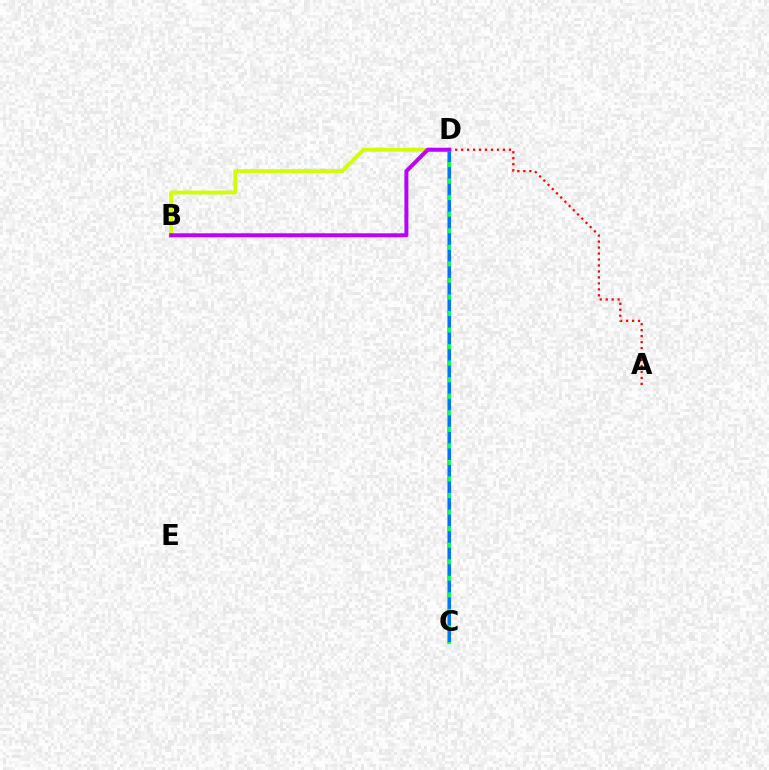{('C', 'D'): [{'color': '#00ff5c', 'line_style': 'solid', 'thickness': 2.74}, {'color': '#0074ff', 'line_style': 'dashed', 'thickness': 2.25}], ('B', 'D'): [{'color': '#d1ff00', 'line_style': 'solid', 'thickness': 2.79}, {'color': '#b900ff', 'line_style': 'solid', 'thickness': 2.86}], ('A', 'D'): [{'color': '#ff0000', 'line_style': 'dotted', 'thickness': 1.62}]}